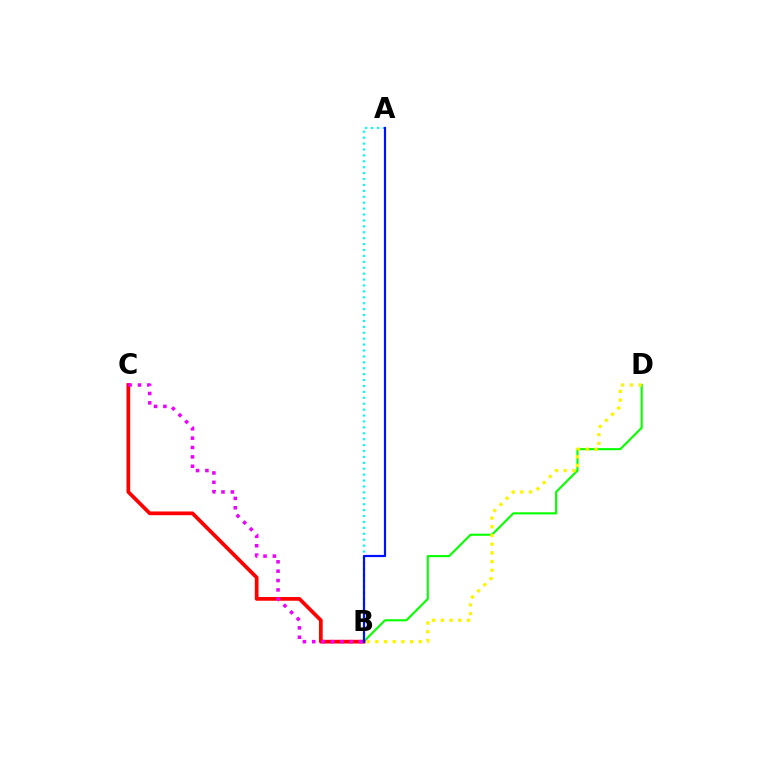{('B', 'D'): [{'color': '#08ff00', 'line_style': 'solid', 'thickness': 1.52}, {'color': '#fcf500', 'line_style': 'dotted', 'thickness': 2.36}], ('A', 'B'): [{'color': '#00fff6', 'line_style': 'dotted', 'thickness': 1.61}, {'color': '#0010ff', 'line_style': 'solid', 'thickness': 1.58}], ('B', 'C'): [{'color': '#ff0000', 'line_style': 'solid', 'thickness': 2.67}, {'color': '#ee00ff', 'line_style': 'dotted', 'thickness': 2.54}]}